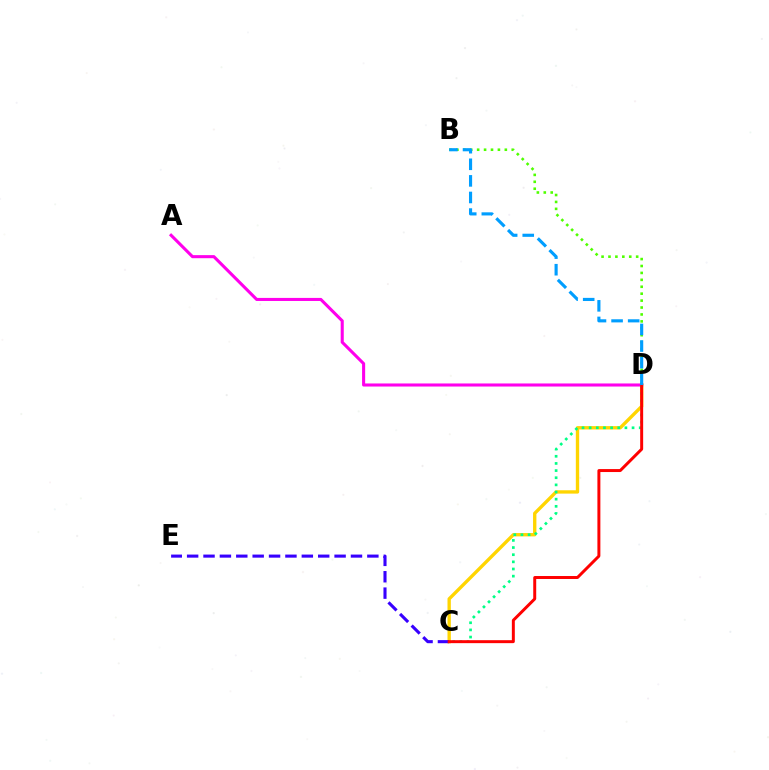{('C', 'D'): [{'color': '#ffd500', 'line_style': 'solid', 'thickness': 2.41}, {'color': '#00ff86', 'line_style': 'dotted', 'thickness': 1.94}, {'color': '#ff0000', 'line_style': 'solid', 'thickness': 2.14}], ('C', 'E'): [{'color': '#3700ff', 'line_style': 'dashed', 'thickness': 2.23}], ('A', 'D'): [{'color': '#ff00ed', 'line_style': 'solid', 'thickness': 2.21}], ('B', 'D'): [{'color': '#4fff00', 'line_style': 'dotted', 'thickness': 1.88}, {'color': '#009eff', 'line_style': 'dashed', 'thickness': 2.25}]}